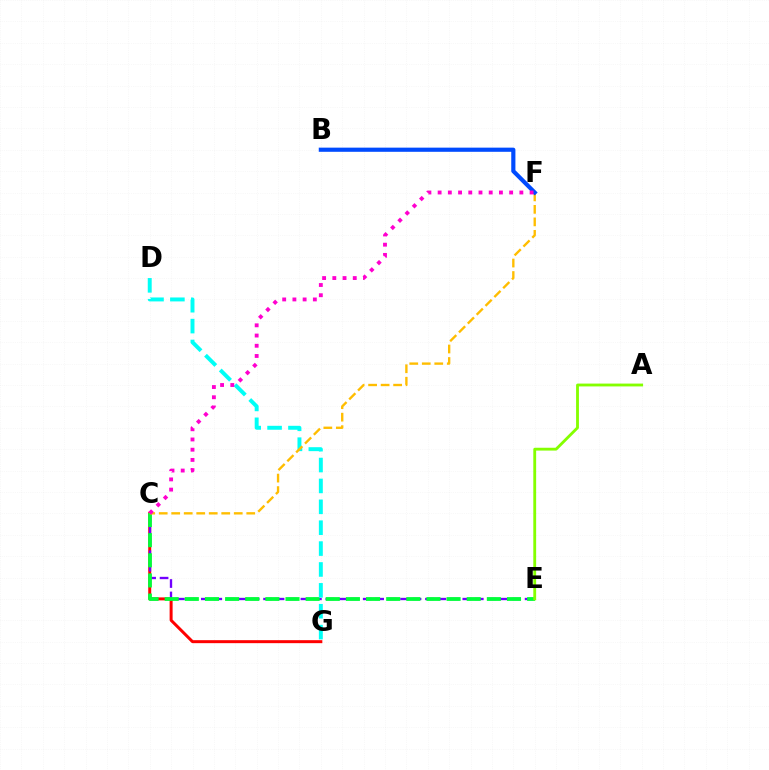{('C', 'G'): [{'color': '#ff0000', 'line_style': 'solid', 'thickness': 2.15}], ('C', 'E'): [{'color': '#7200ff', 'line_style': 'dashed', 'thickness': 1.69}, {'color': '#00ff39', 'line_style': 'dashed', 'thickness': 2.74}], ('D', 'G'): [{'color': '#00fff6', 'line_style': 'dashed', 'thickness': 2.84}], ('C', 'F'): [{'color': '#ffbd00', 'line_style': 'dashed', 'thickness': 1.7}, {'color': '#ff00cf', 'line_style': 'dotted', 'thickness': 2.78}], ('B', 'F'): [{'color': '#004bff', 'line_style': 'solid', 'thickness': 2.99}], ('A', 'E'): [{'color': '#84ff00', 'line_style': 'solid', 'thickness': 2.04}]}